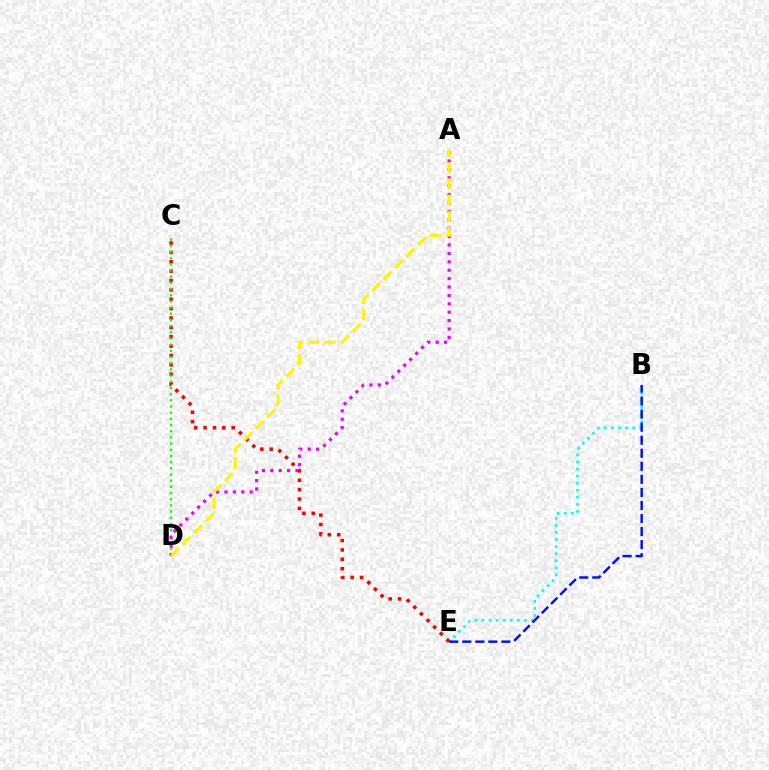{('B', 'E'): [{'color': '#00fff6', 'line_style': 'dotted', 'thickness': 1.92}, {'color': '#0010ff', 'line_style': 'dashed', 'thickness': 1.77}], ('C', 'E'): [{'color': '#ff0000', 'line_style': 'dotted', 'thickness': 2.55}], ('C', 'D'): [{'color': '#08ff00', 'line_style': 'dotted', 'thickness': 1.68}], ('A', 'D'): [{'color': '#ee00ff', 'line_style': 'dotted', 'thickness': 2.28}, {'color': '#fcf500', 'line_style': 'dashed', 'thickness': 2.2}]}